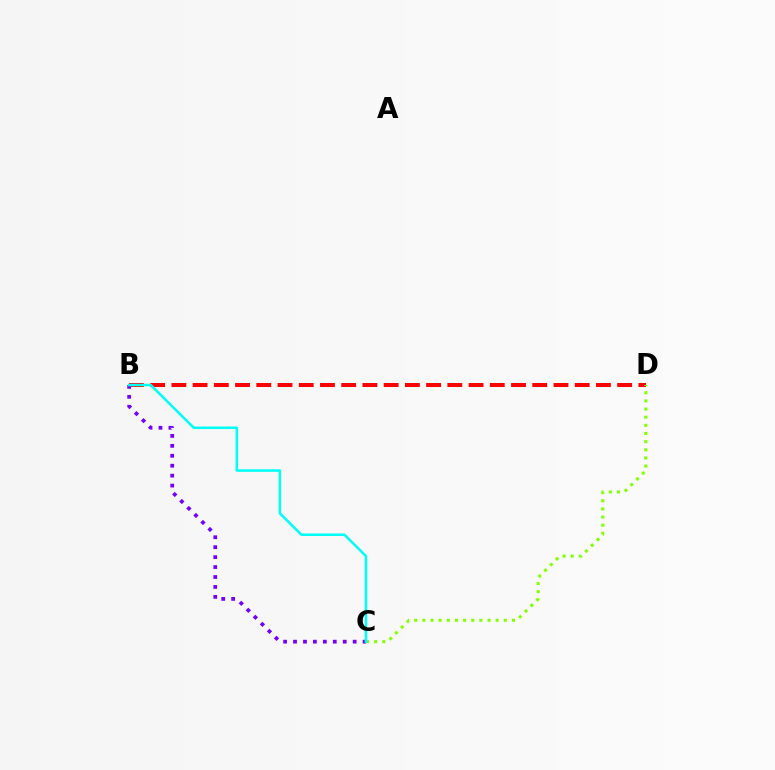{('B', 'D'): [{'color': '#ff0000', 'line_style': 'dashed', 'thickness': 2.88}], ('C', 'D'): [{'color': '#84ff00', 'line_style': 'dotted', 'thickness': 2.21}], ('B', 'C'): [{'color': '#7200ff', 'line_style': 'dotted', 'thickness': 2.7}, {'color': '#00fff6', 'line_style': 'solid', 'thickness': 1.84}]}